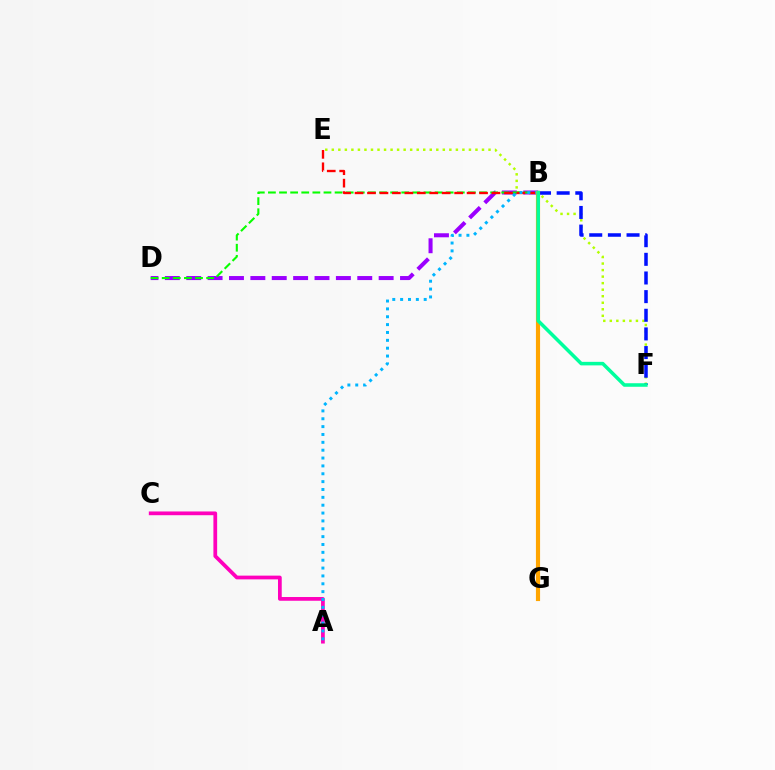{('A', 'C'): [{'color': '#ff00bd', 'line_style': 'solid', 'thickness': 2.69}], ('E', 'F'): [{'color': '#b3ff00', 'line_style': 'dotted', 'thickness': 1.77}], ('B', 'D'): [{'color': '#9b00ff', 'line_style': 'dashed', 'thickness': 2.9}, {'color': '#08ff00', 'line_style': 'dashed', 'thickness': 1.51}], ('B', 'E'): [{'color': '#ff0000', 'line_style': 'dashed', 'thickness': 1.69}], ('A', 'B'): [{'color': '#00b5ff', 'line_style': 'dotted', 'thickness': 2.14}], ('B', 'F'): [{'color': '#0010ff', 'line_style': 'dashed', 'thickness': 2.53}, {'color': '#00ff9d', 'line_style': 'solid', 'thickness': 2.55}], ('B', 'G'): [{'color': '#ffa500', 'line_style': 'solid', 'thickness': 2.99}]}